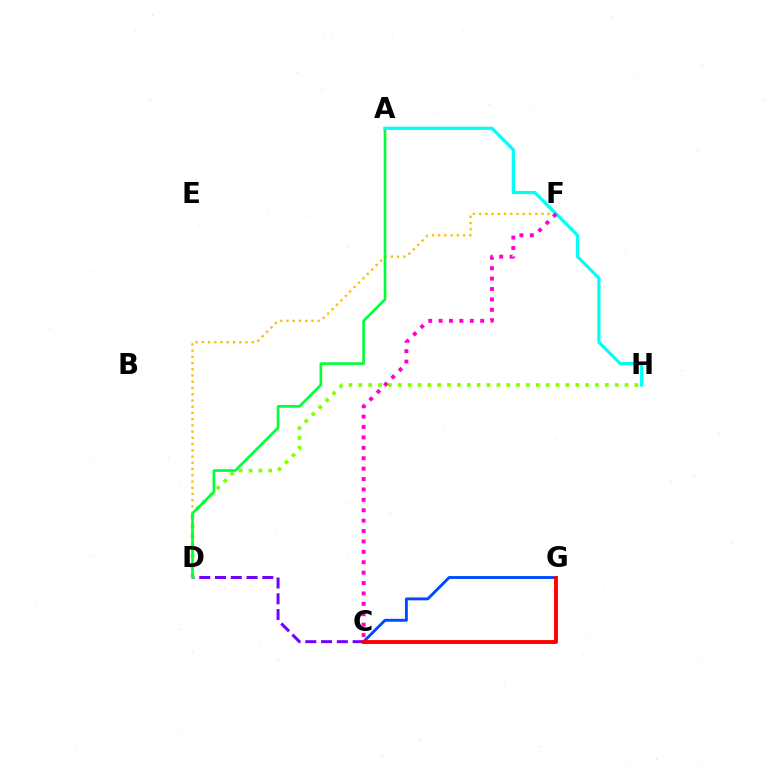{('D', 'F'): [{'color': '#ffbd00', 'line_style': 'dotted', 'thickness': 1.69}], ('C', 'D'): [{'color': '#7200ff', 'line_style': 'dashed', 'thickness': 2.14}], ('D', 'H'): [{'color': '#84ff00', 'line_style': 'dotted', 'thickness': 2.68}], ('C', 'G'): [{'color': '#004bff', 'line_style': 'solid', 'thickness': 2.1}, {'color': '#ff0000', 'line_style': 'solid', 'thickness': 2.78}], ('A', 'D'): [{'color': '#00ff39', 'line_style': 'solid', 'thickness': 1.91}], ('A', 'H'): [{'color': '#00fff6', 'line_style': 'solid', 'thickness': 2.32}], ('C', 'F'): [{'color': '#ff00cf', 'line_style': 'dotted', 'thickness': 2.83}]}